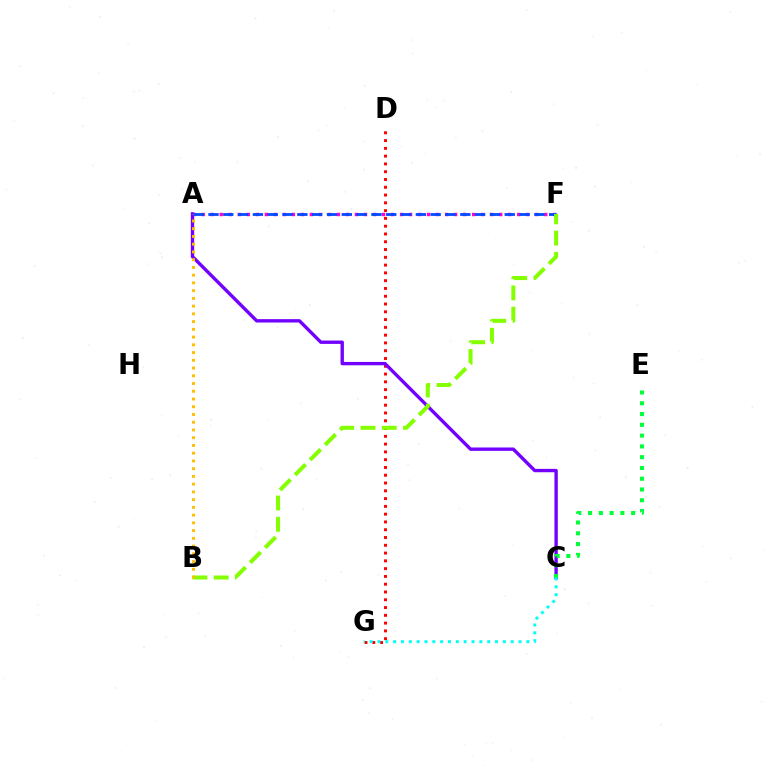{('D', 'G'): [{'color': '#ff0000', 'line_style': 'dotted', 'thickness': 2.11}], ('A', 'C'): [{'color': '#7200ff', 'line_style': 'solid', 'thickness': 2.42}], ('A', 'F'): [{'color': '#ff00cf', 'line_style': 'dotted', 'thickness': 2.45}, {'color': '#004bff', 'line_style': 'dashed', 'thickness': 2.01}], ('C', 'E'): [{'color': '#00ff39', 'line_style': 'dotted', 'thickness': 2.93}], ('B', 'F'): [{'color': '#84ff00', 'line_style': 'dashed', 'thickness': 2.89}], ('A', 'B'): [{'color': '#ffbd00', 'line_style': 'dotted', 'thickness': 2.1}], ('C', 'G'): [{'color': '#00fff6', 'line_style': 'dotted', 'thickness': 2.13}]}